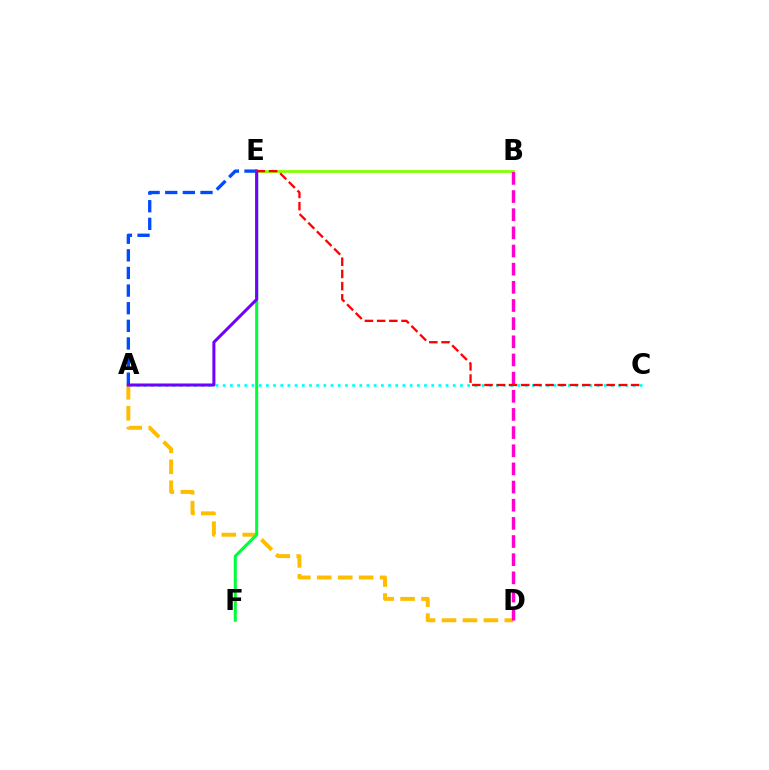{('B', 'E'): [{'color': '#84ff00', 'line_style': 'solid', 'thickness': 2.0}], ('A', 'C'): [{'color': '#00fff6', 'line_style': 'dotted', 'thickness': 1.95}], ('A', 'D'): [{'color': '#ffbd00', 'line_style': 'dashed', 'thickness': 2.85}], ('A', 'E'): [{'color': '#004bff', 'line_style': 'dashed', 'thickness': 2.39}, {'color': '#7200ff', 'line_style': 'solid', 'thickness': 2.18}], ('E', 'F'): [{'color': '#00ff39', 'line_style': 'solid', 'thickness': 2.18}], ('B', 'D'): [{'color': '#ff00cf', 'line_style': 'dashed', 'thickness': 2.47}], ('C', 'E'): [{'color': '#ff0000', 'line_style': 'dashed', 'thickness': 1.66}]}